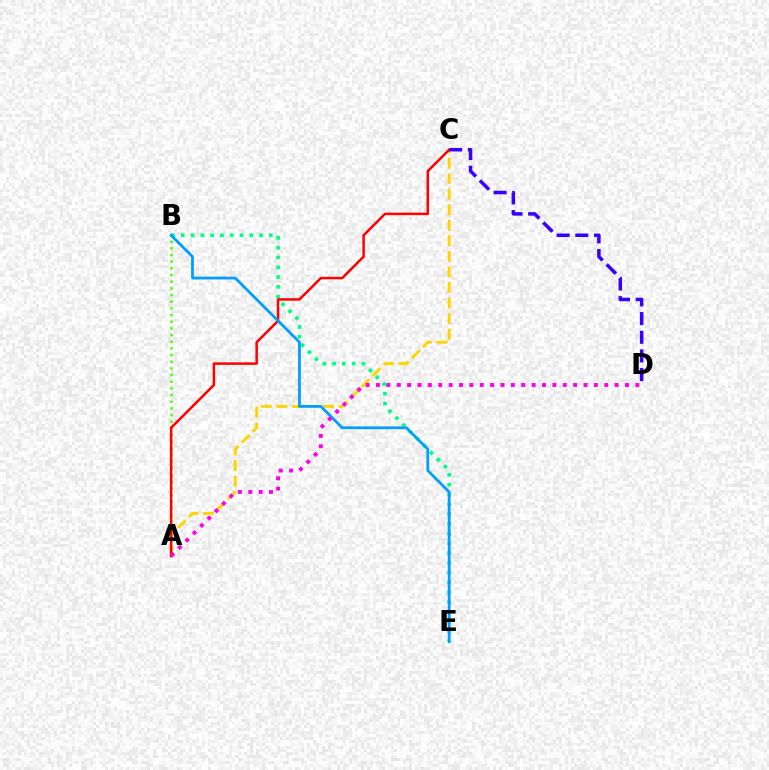{('A', 'B'): [{'color': '#4fff00', 'line_style': 'dotted', 'thickness': 1.81}], ('A', 'C'): [{'color': '#ffd500', 'line_style': 'dashed', 'thickness': 2.11}, {'color': '#ff0000', 'line_style': 'solid', 'thickness': 1.8}], ('B', 'E'): [{'color': '#00ff86', 'line_style': 'dotted', 'thickness': 2.66}, {'color': '#009eff', 'line_style': 'solid', 'thickness': 1.99}], ('C', 'D'): [{'color': '#3700ff', 'line_style': 'dashed', 'thickness': 2.54}], ('A', 'D'): [{'color': '#ff00ed', 'line_style': 'dotted', 'thickness': 2.82}]}